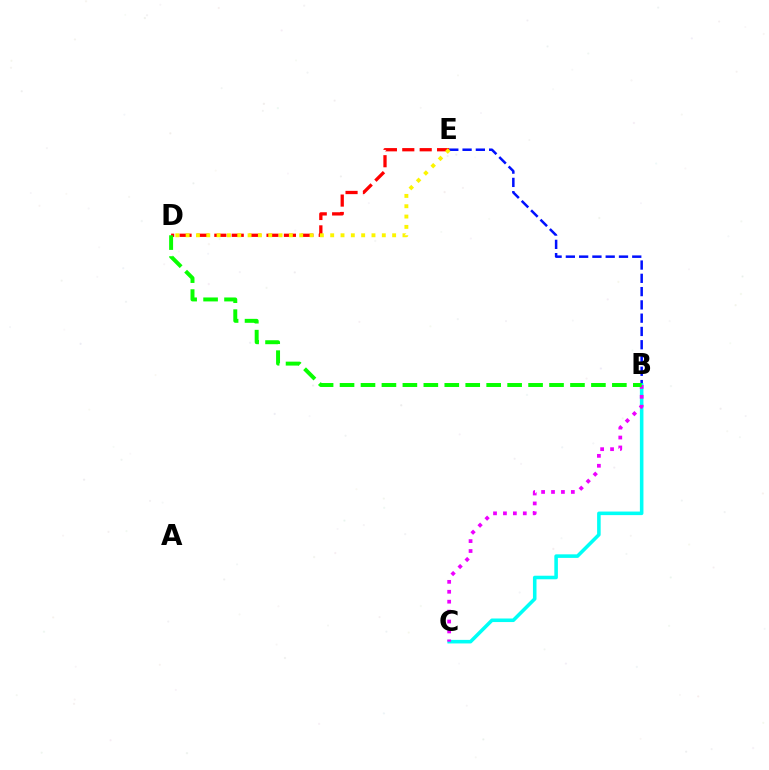{('B', 'E'): [{'color': '#0010ff', 'line_style': 'dashed', 'thickness': 1.8}], ('D', 'E'): [{'color': '#ff0000', 'line_style': 'dashed', 'thickness': 2.36}, {'color': '#fcf500', 'line_style': 'dotted', 'thickness': 2.81}], ('B', 'C'): [{'color': '#00fff6', 'line_style': 'solid', 'thickness': 2.56}, {'color': '#ee00ff', 'line_style': 'dotted', 'thickness': 2.7}], ('B', 'D'): [{'color': '#08ff00', 'line_style': 'dashed', 'thickness': 2.85}]}